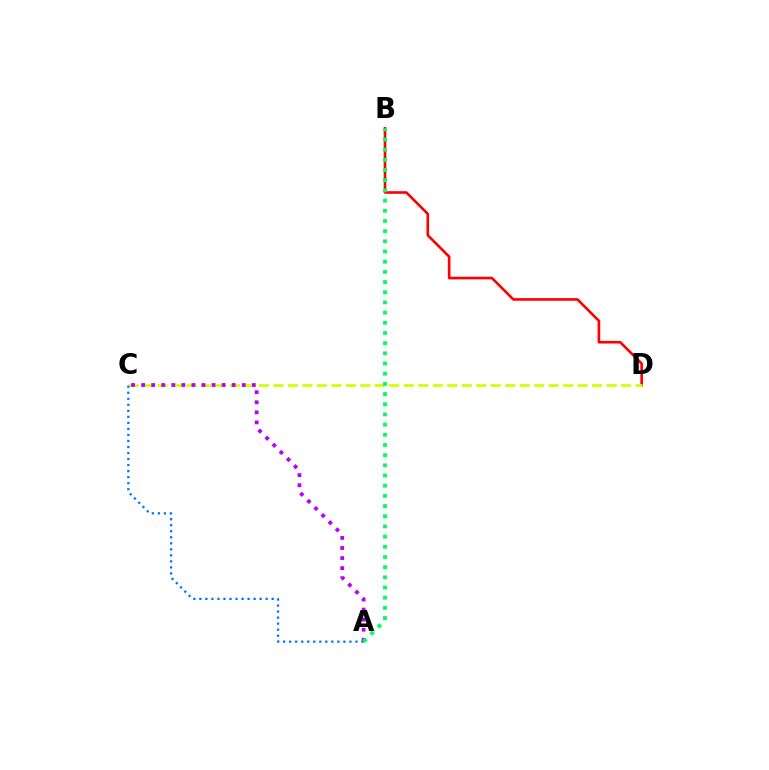{('B', 'D'): [{'color': '#ff0000', 'line_style': 'solid', 'thickness': 1.89}], ('C', 'D'): [{'color': '#d1ff00', 'line_style': 'dashed', 'thickness': 1.97}], ('A', 'C'): [{'color': '#b900ff', 'line_style': 'dotted', 'thickness': 2.73}, {'color': '#0074ff', 'line_style': 'dotted', 'thickness': 1.64}], ('A', 'B'): [{'color': '#00ff5c', 'line_style': 'dotted', 'thickness': 2.77}]}